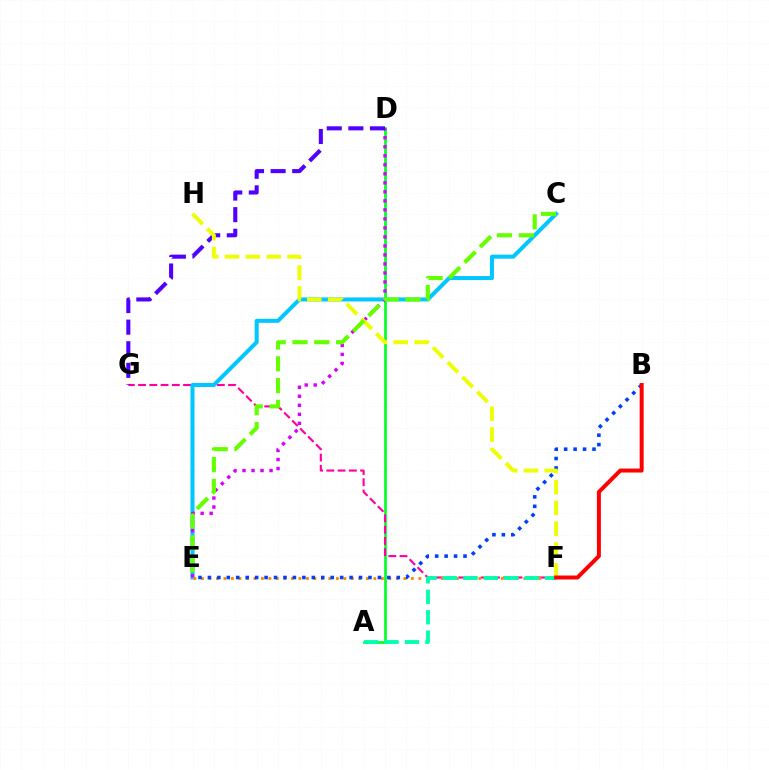{('A', 'D'): [{'color': '#00ff27', 'line_style': 'solid', 'thickness': 1.94}], ('F', 'G'): [{'color': '#ff00a0', 'line_style': 'dashed', 'thickness': 1.53}], ('C', 'E'): [{'color': '#00c7ff', 'line_style': 'solid', 'thickness': 2.89}, {'color': '#66ff00', 'line_style': 'dashed', 'thickness': 2.96}], ('D', 'E'): [{'color': '#d600ff', 'line_style': 'dotted', 'thickness': 2.45}], ('E', 'F'): [{'color': '#ff8800', 'line_style': 'dotted', 'thickness': 2.04}], ('A', 'F'): [{'color': '#00ffaf', 'line_style': 'dashed', 'thickness': 2.77}], ('D', 'G'): [{'color': '#4f00ff', 'line_style': 'dashed', 'thickness': 2.93}], ('B', 'E'): [{'color': '#003fff', 'line_style': 'dotted', 'thickness': 2.57}], ('F', 'H'): [{'color': '#eeff00', 'line_style': 'dashed', 'thickness': 2.83}], ('B', 'F'): [{'color': '#ff0000', 'line_style': 'solid', 'thickness': 2.86}]}